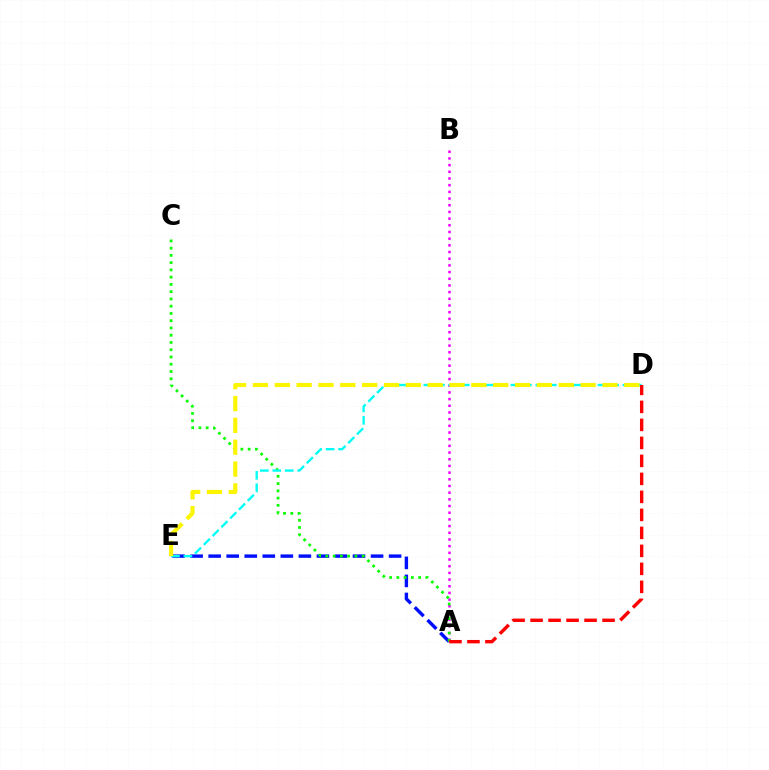{('A', 'E'): [{'color': '#0010ff', 'line_style': 'dashed', 'thickness': 2.45}], ('A', 'B'): [{'color': '#ee00ff', 'line_style': 'dotted', 'thickness': 1.82}], ('A', 'C'): [{'color': '#08ff00', 'line_style': 'dotted', 'thickness': 1.97}], ('D', 'E'): [{'color': '#00fff6', 'line_style': 'dashed', 'thickness': 1.69}, {'color': '#fcf500', 'line_style': 'dashed', 'thickness': 2.97}], ('A', 'D'): [{'color': '#ff0000', 'line_style': 'dashed', 'thickness': 2.44}]}